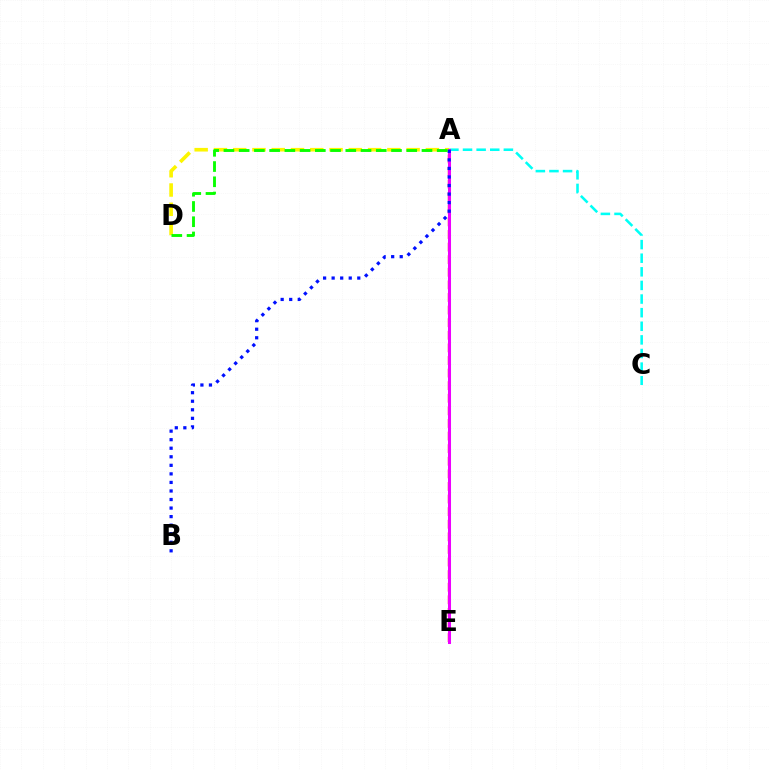{('A', 'C'): [{'color': '#00fff6', 'line_style': 'dashed', 'thickness': 1.85}], ('A', 'E'): [{'color': '#ff0000', 'line_style': 'dashed', 'thickness': 1.71}, {'color': '#ee00ff', 'line_style': 'solid', 'thickness': 2.18}], ('A', 'D'): [{'color': '#fcf500', 'line_style': 'dashed', 'thickness': 2.62}, {'color': '#08ff00', 'line_style': 'dashed', 'thickness': 2.07}], ('A', 'B'): [{'color': '#0010ff', 'line_style': 'dotted', 'thickness': 2.32}]}